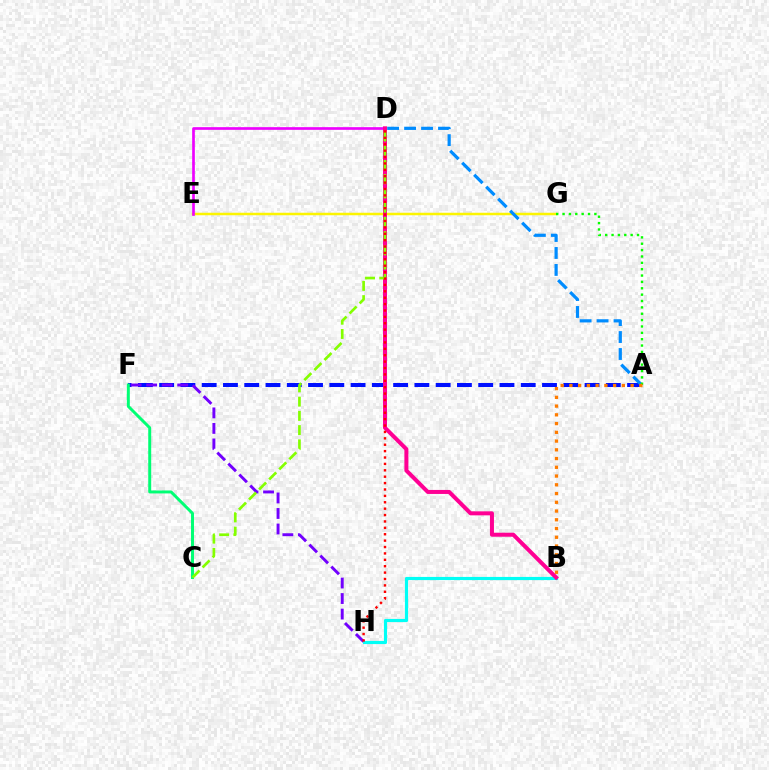{('A', 'F'): [{'color': '#0010ff', 'line_style': 'dashed', 'thickness': 2.89}], ('E', 'G'): [{'color': '#fcf500', 'line_style': 'solid', 'thickness': 1.8}], ('A', 'D'): [{'color': '#008cff', 'line_style': 'dashed', 'thickness': 2.3}], ('C', 'F'): [{'color': '#00ff74', 'line_style': 'solid', 'thickness': 2.13}], ('F', 'H'): [{'color': '#7200ff', 'line_style': 'dashed', 'thickness': 2.11}], ('D', 'E'): [{'color': '#ee00ff', 'line_style': 'solid', 'thickness': 1.93}], ('B', 'H'): [{'color': '#00fff6', 'line_style': 'solid', 'thickness': 2.27}], ('A', 'G'): [{'color': '#08ff00', 'line_style': 'dotted', 'thickness': 1.73}], ('B', 'D'): [{'color': '#ff0094', 'line_style': 'solid', 'thickness': 2.89}], ('C', 'D'): [{'color': '#84ff00', 'line_style': 'dashed', 'thickness': 1.93}], ('D', 'H'): [{'color': '#ff0000', 'line_style': 'dotted', 'thickness': 1.74}], ('A', 'B'): [{'color': '#ff7c00', 'line_style': 'dotted', 'thickness': 2.38}]}